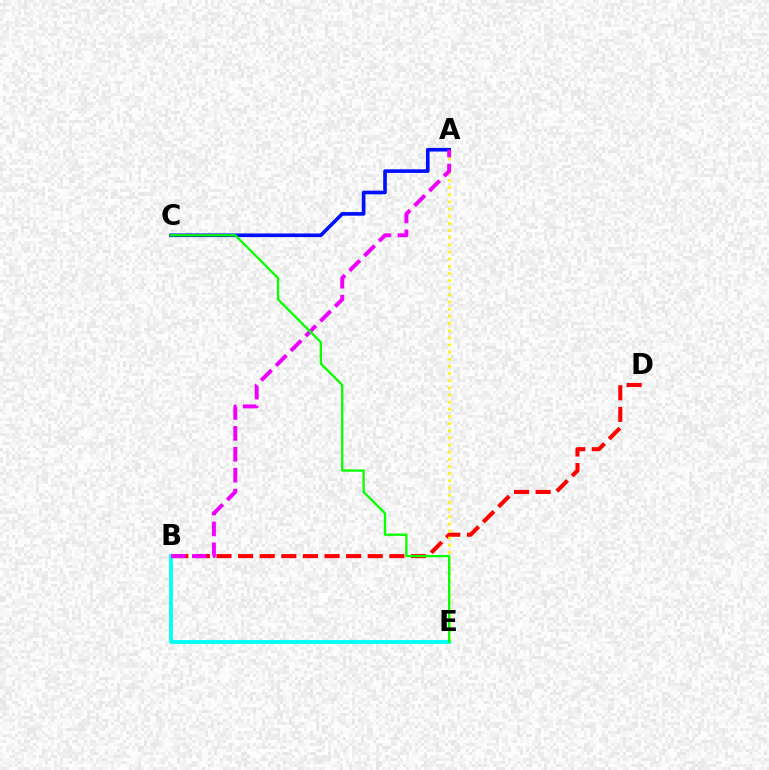{('A', 'C'): [{'color': '#0010ff', 'line_style': 'solid', 'thickness': 2.61}], ('B', 'D'): [{'color': '#ff0000', 'line_style': 'dashed', 'thickness': 2.94}], ('B', 'E'): [{'color': '#00fff6', 'line_style': 'solid', 'thickness': 2.74}], ('A', 'E'): [{'color': '#fcf500', 'line_style': 'dotted', 'thickness': 1.94}], ('A', 'B'): [{'color': '#ee00ff', 'line_style': 'dashed', 'thickness': 2.84}], ('C', 'E'): [{'color': '#08ff00', 'line_style': 'solid', 'thickness': 1.66}]}